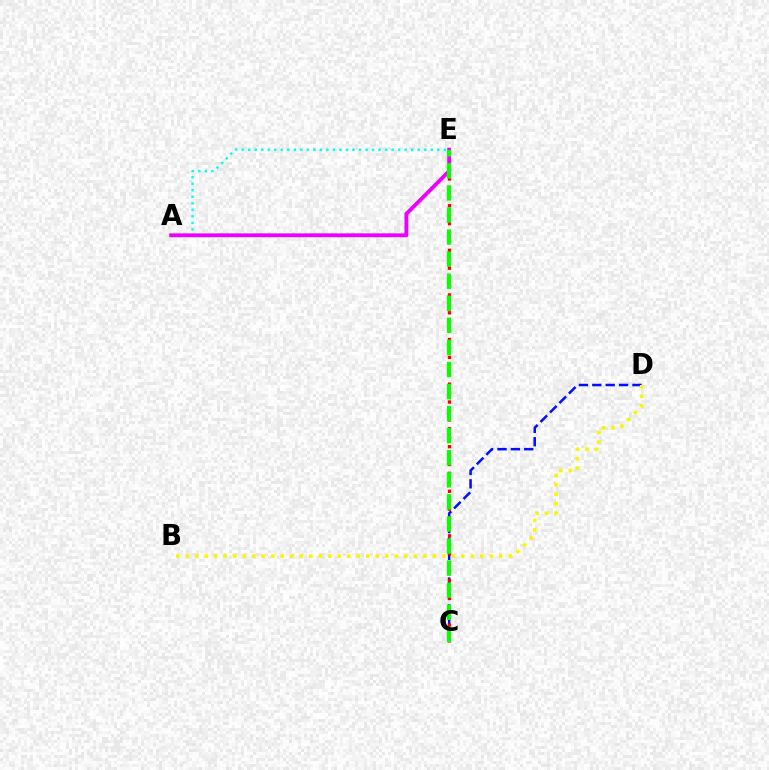{('C', 'D'): [{'color': '#0010ff', 'line_style': 'dashed', 'thickness': 1.82}], ('C', 'E'): [{'color': '#ff0000', 'line_style': 'dotted', 'thickness': 2.42}, {'color': '#08ff00', 'line_style': 'dashed', 'thickness': 3.0}], ('A', 'E'): [{'color': '#00fff6', 'line_style': 'dotted', 'thickness': 1.77}, {'color': '#ee00ff', 'line_style': 'solid', 'thickness': 2.78}], ('B', 'D'): [{'color': '#fcf500', 'line_style': 'dotted', 'thickness': 2.58}]}